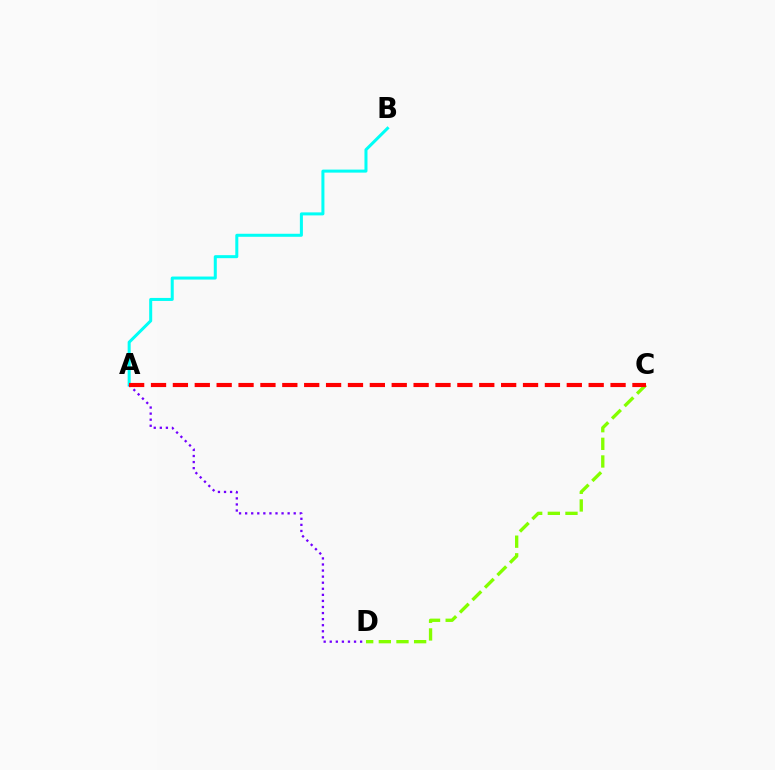{('A', 'B'): [{'color': '#00fff6', 'line_style': 'solid', 'thickness': 2.17}], ('C', 'D'): [{'color': '#84ff00', 'line_style': 'dashed', 'thickness': 2.4}], ('A', 'D'): [{'color': '#7200ff', 'line_style': 'dotted', 'thickness': 1.65}], ('A', 'C'): [{'color': '#ff0000', 'line_style': 'dashed', 'thickness': 2.97}]}